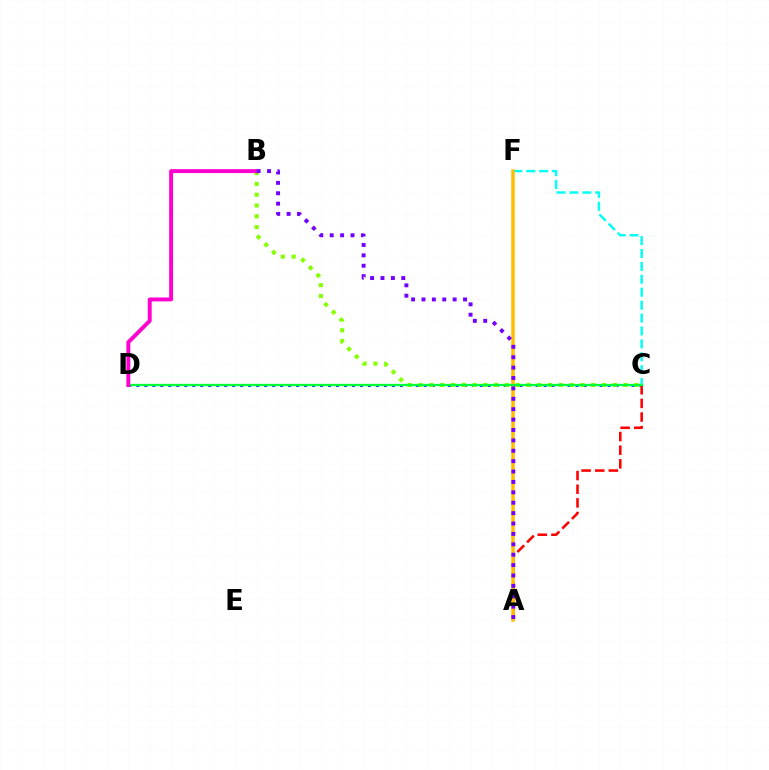{('C', 'D'): [{'color': '#004bff', 'line_style': 'dotted', 'thickness': 2.17}, {'color': '#00ff39', 'line_style': 'solid', 'thickness': 1.64}], ('B', 'C'): [{'color': '#84ff00', 'line_style': 'dotted', 'thickness': 2.93}], ('C', 'F'): [{'color': '#00fff6', 'line_style': 'dashed', 'thickness': 1.75}], ('A', 'C'): [{'color': '#ff0000', 'line_style': 'dashed', 'thickness': 1.85}], ('A', 'F'): [{'color': '#ffbd00', 'line_style': 'solid', 'thickness': 2.52}], ('B', 'D'): [{'color': '#ff00cf', 'line_style': 'solid', 'thickness': 2.82}], ('A', 'B'): [{'color': '#7200ff', 'line_style': 'dotted', 'thickness': 2.82}]}